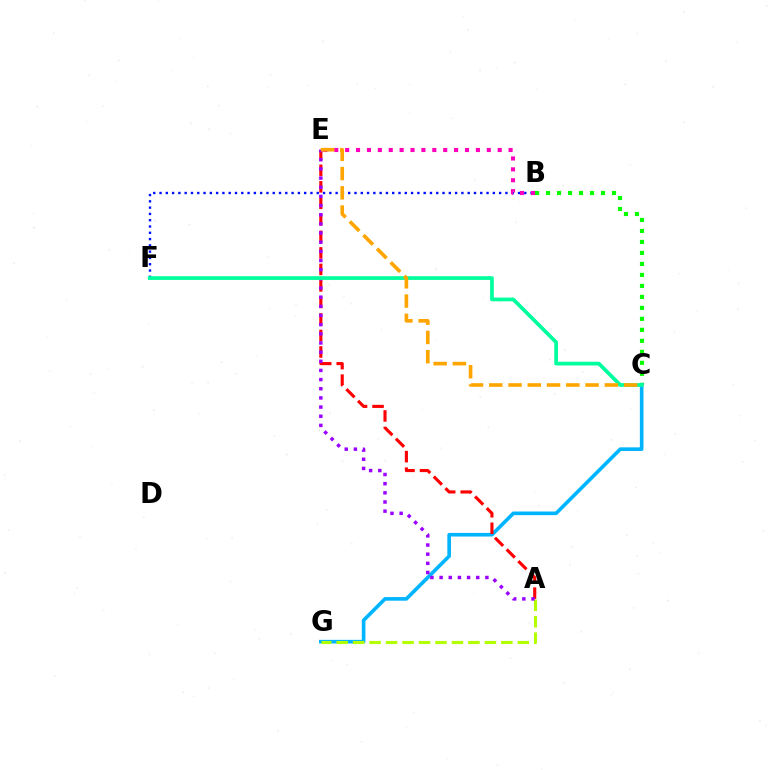{('B', 'C'): [{'color': '#08ff00', 'line_style': 'dotted', 'thickness': 2.99}], ('C', 'G'): [{'color': '#00b5ff', 'line_style': 'solid', 'thickness': 2.61}], ('B', 'F'): [{'color': '#0010ff', 'line_style': 'dotted', 'thickness': 1.71}], ('A', 'E'): [{'color': '#ff0000', 'line_style': 'dashed', 'thickness': 2.24}, {'color': '#9b00ff', 'line_style': 'dotted', 'thickness': 2.49}], ('A', 'G'): [{'color': '#b3ff00', 'line_style': 'dashed', 'thickness': 2.24}], ('B', 'E'): [{'color': '#ff00bd', 'line_style': 'dotted', 'thickness': 2.96}], ('C', 'F'): [{'color': '#00ff9d', 'line_style': 'solid', 'thickness': 2.69}], ('C', 'E'): [{'color': '#ffa500', 'line_style': 'dashed', 'thickness': 2.62}]}